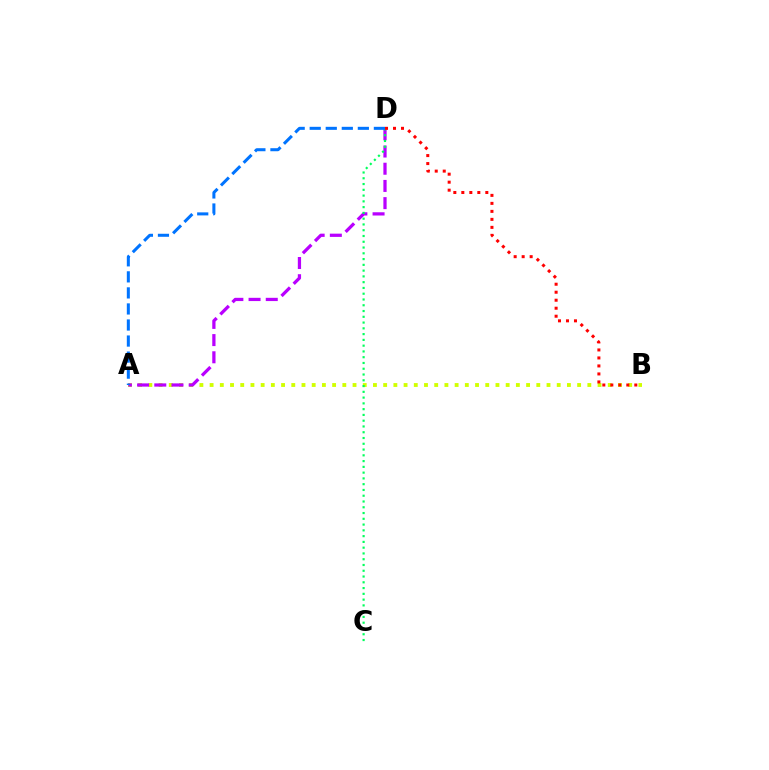{('A', 'B'): [{'color': '#d1ff00', 'line_style': 'dotted', 'thickness': 2.77}], ('A', 'D'): [{'color': '#b900ff', 'line_style': 'dashed', 'thickness': 2.34}, {'color': '#0074ff', 'line_style': 'dashed', 'thickness': 2.18}], ('C', 'D'): [{'color': '#00ff5c', 'line_style': 'dotted', 'thickness': 1.57}], ('B', 'D'): [{'color': '#ff0000', 'line_style': 'dotted', 'thickness': 2.17}]}